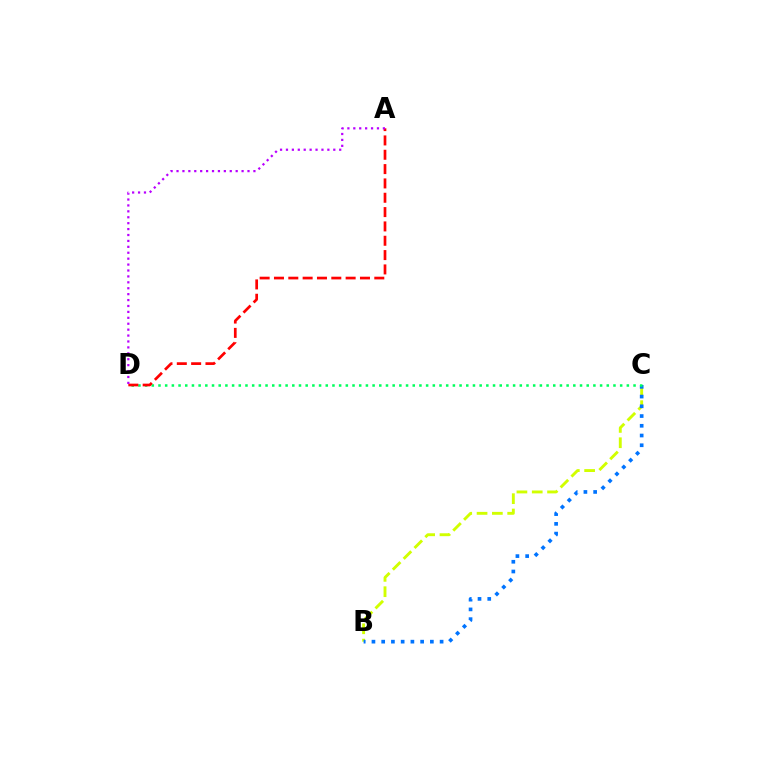{('B', 'C'): [{'color': '#d1ff00', 'line_style': 'dashed', 'thickness': 2.08}, {'color': '#0074ff', 'line_style': 'dotted', 'thickness': 2.65}], ('C', 'D'): [{'color': '#00ff5c', 'line_style': 'dotted', 'thickness': 1.82}], ('A', 'D'): [{'color': '#ff0000', 'line_style': 'dashed', 'thickness': 1.95}, {'color': '#b900ff', 'line_style': 'dotted', 'thickness': 1.61}]}